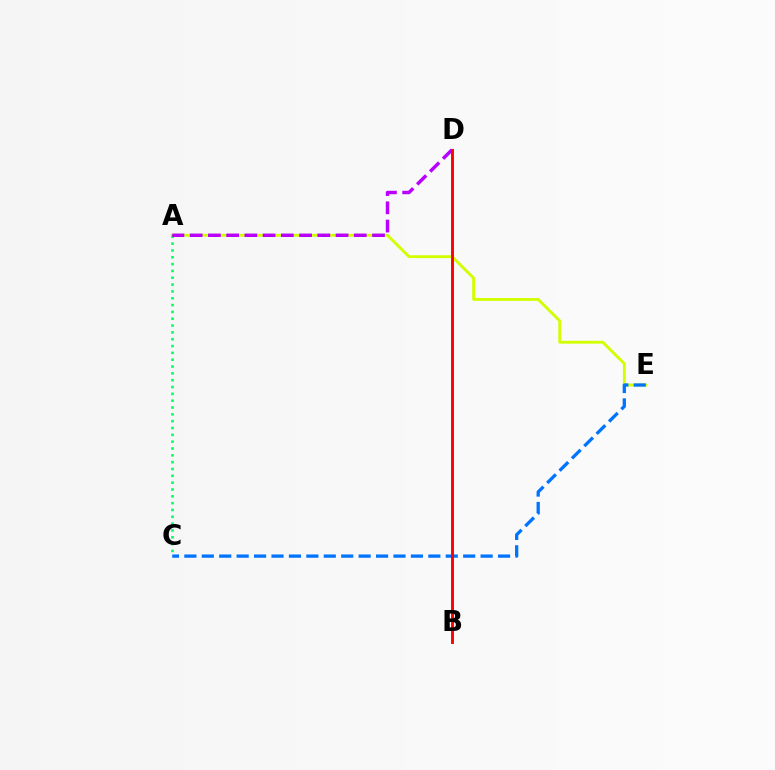{('A', 'E'): [{'color': '#d1ff00', 'line_style': 'solid', 'thickness': 2.05}], ('A', 'C'): [{'color': '#00ff5c', 'line_style': 'dotted', 'thickness': 1.86}], ('C', 'E'): [{'color': '#0074ff', 'line_style': 'dashed', 'thickness': 2.37}], ('A', 'D'): [{'color': '#b900ff', 'line_style': 'dashed', 'thickness': 2.48}], ('B', 'D'): [{'color': '#ff0000', 'line_style': 'solid', 'thickness': 2.09}]}